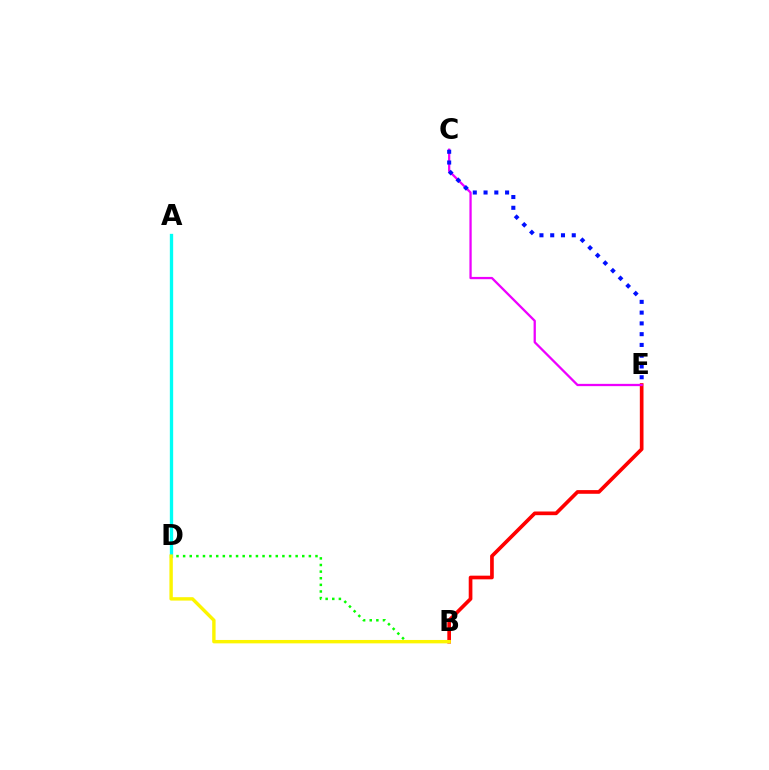{('B', 'E'): [{'color': '#ff0000', 'line_style': 'solid', 'thickness': 2.65}], ('C', 'E'): [{'color': '#ee00ff', 'line_style': 'solid', 'thickness': 1.64}, {'color': '#0010ff', 'line_style': 'dotted', 'thickness': 2.93}], ('A', 'D'): [{'color': '#00fff6', 'line_style': 'solid', 'thickness': 2.39}], ('B', 'D'): [{'color': '#08ff00', 'line_style': 'dotted', 'thickness': 1.8}, {'color': '#fcf500', 'line_style': 'solid', 'thickness': 2.44}]}